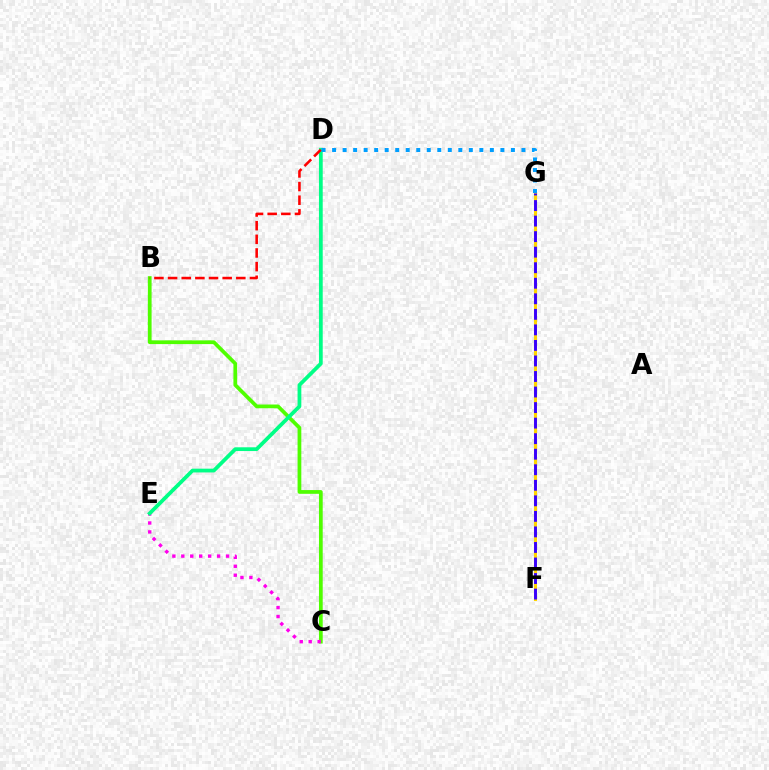{('B', 'C'): [{'color': '#4fff00', 'line_style': 'solid', 'thickness': 2.69}], ('C', 'E'): [{'color': '#ff00ed', 'line_style': 'dotted', 'thickness': 2.43}], ('D', 'E'): [{'color': '#00ff86', 'line_style': 'solid', 'thickness': 2.71}], ('B', 'D'): [{'color': '#ff0000', 'line_style': 'dashed', 'thickness': 1.85}], ('F', 'G'): [{'color': '#ffd500', 'line_style': 'solid', 'thickness': 2.22}, {'color': '#3700ff', 'line_style': 'dashed', 'thickness': 2.11}], ('D', 'G'): [{'color': '#009eff', 'line_style': 'dotted', 'thickness': 2.86}]}